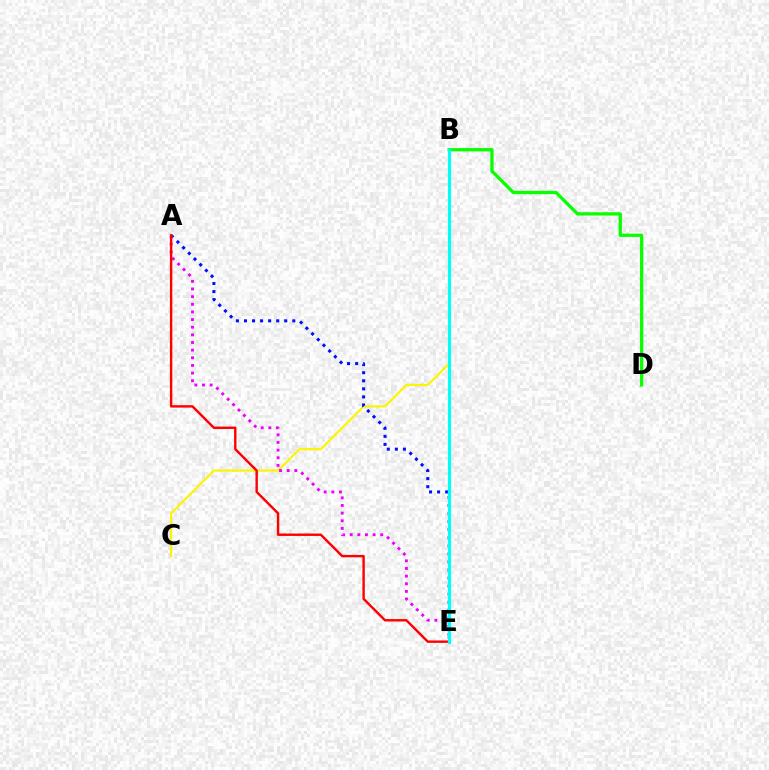{('B', 'C'): [{'color': '#fcf500', 'line_style': 'solid', 'thickness': 1.56}], ('A', 'E'): [{'color': '#0010ff', 'line_style': 'dotted', 'thickness': 2.19}, {'color': '#ee00ff', 'line_style': 'dotted', 'thickness': 2.08}, {'color': '#ff0000', 'line_style': 'solid', 'thickness': 1.73}], ('B', 'D'): [{'color': '#08ff00', 'line_style': 'solid', 'thickness': 2.36}], ('B', 'E'): [{'color': '#00fff6', 'line_style': 'solid', 'thickness': 2.28}]}